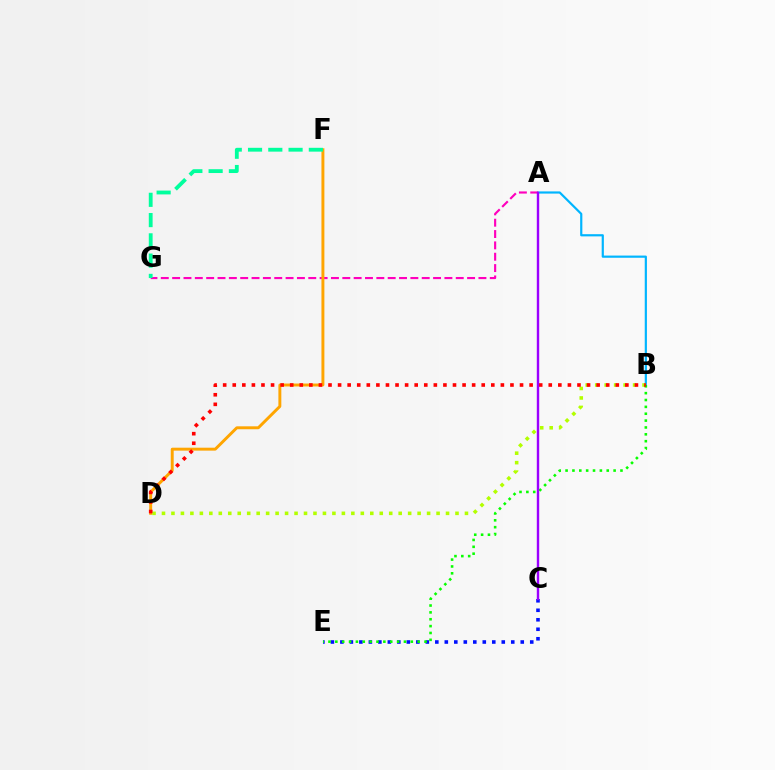{('A', 'B'): [{'color': '#00b5ff', 'line_style': 'solid', 'thickness': 1.58}], ('A', 'G'): [{'color': '#ff00bd', 'line_style': 'dashed', 'thickness': 1.54}], ('D', 'F'): [{'color': '#ffa500', 'line_style': 'solid', 'thickness': 2.11}], ('B', 'D'): [{'color': '#b3ff00', 'line_style': 'dotted', 'thickness': 2.57}, {'color': '#ff0000', 'line_style': 'dotted', 'thickness': 2.6}], ('C', 'E'): [{'color': '#0010ff', 'line_style': 'dotted', 'thickness': 2.58}], ('B', 'E'): [{'color': '#08ff00', 'line_style': 'dotted', 'thickness': 1.86}], ('A', 'C'): [{'color': '#9b00ff', 'line_style': 'solid', 'thickness': 1.73}], ('F', 'G'): [{'color': '#00ff9d', 'line_style': 'dashed', 'thickness': 2.75}]}